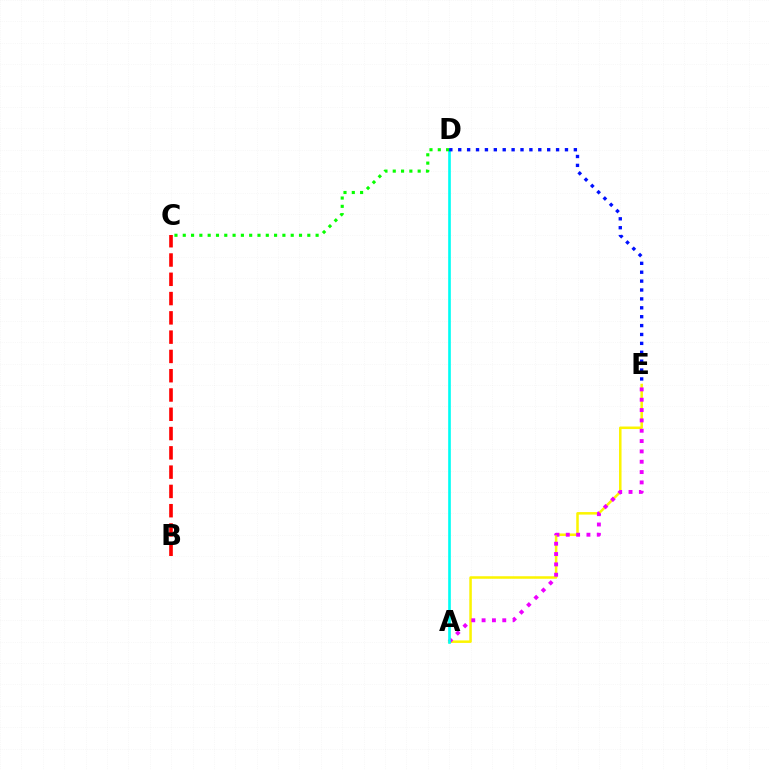{('B', 'C'): [{'color': '#ff0000', 'line_style': 'dashed', 'thickness': 2.62}], ('A', 'E'): [{'color': '#fcf500', 'line_style': 'solid', 'thickness': 1.81}, {'color': '#ee00ff', 'line_style': 'dotted', 'thickness': 2.81}], ('A', 'D'): [{'color': '#00fff6', 'line_style': 'solid', 'thickness': 1.91}], ('C', 'D'): [{'color': '#08ff00', 'line_style': 'dotted', 'thickness': 2.26}], ('D', 'E'): [{'color': '#0010ff', 'line_style': 'dotted', 'thickness': 2.42}]}